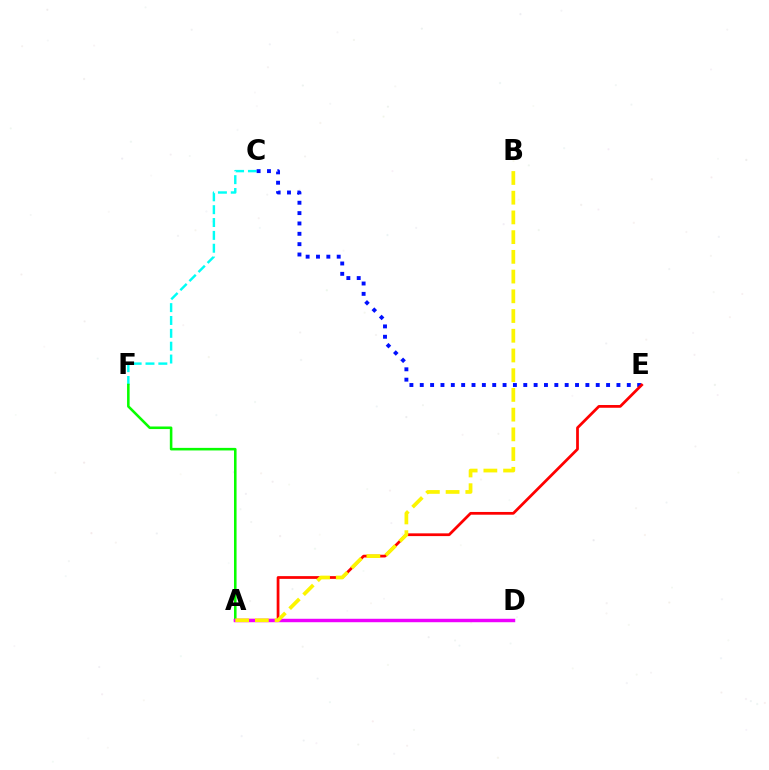{('C', 'F'): [{'color': '#00fff6', 'line_style': 'dashed', 'thickness': 1.75}], ('C', 'E'): [{'color': '#0010ff', 'line_style': 'dotted', 'thickness': 2.81}], ('A', 'E'): [{'color': '#ff0000', 'line_style': 'solid', 'thickness': 1.98}], ('A', 'F'): [{'color': '#08ff00', 'line_style': 'solid', 'thickness': 1.85}], ('A', 'D'): [{'color': '#ee00ff', 'line_style': 'solid', 'thickness': 2.48}], ('A', 'B'): [{'color': '#fcf500', 'line_style': 'dashed', 'thickness': 2.68}]}